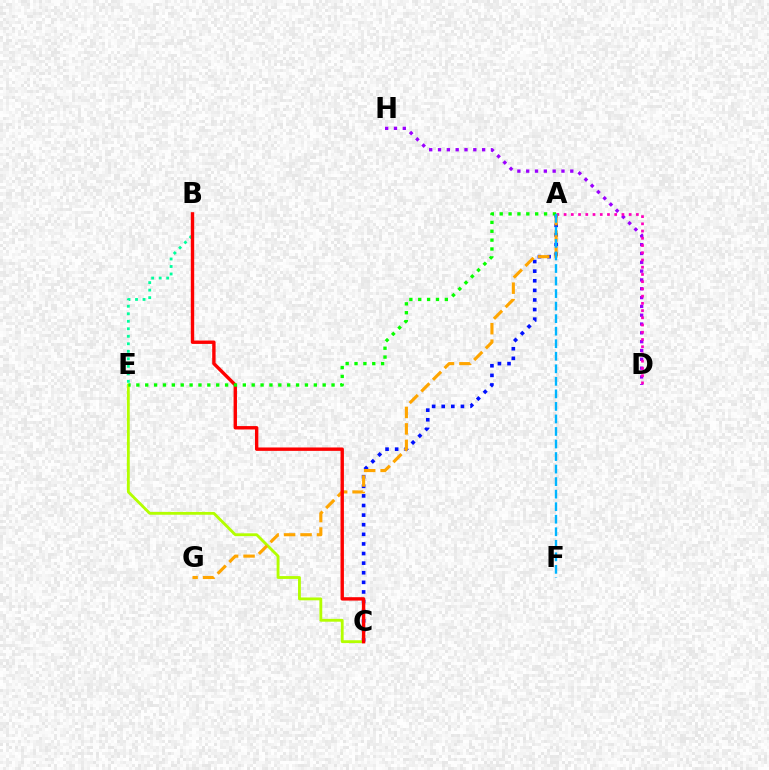{('D', 'H'): [{'color': '#9b00ff', 'line_style': 'dotted', 'thickness': 2.4}], ('A', 'D'): [{'color': '#ff00bd', 'line_style': 'dotted', 'thickness': 1.96}], ('A', 'C'): [{'color': '#0010ff', 'line_style': 'dotted', 'thickness': 2.61}], ('B', 'E'): [{'color': '#00ff9d', 'line_style': 'dotted', 'thickness': 2.04}], ('C', 'E'): [{'color': '#b3ff00', 'line_style': 'solid', 'thickness': 2.04}], ('A', 'G'): [{'color': '#ffa500', 'line_style': 'dashed', 'thickness': 2.24}], ('B', 'C'): [{'color': '#ff0000', 'line_style': 'solid', 'thickness': 2.44}], ('A', 'E'): [{'color': '#08ff00', 'line_style': 'dotted', 'thickness': 2.41}], ('A', 'F'): [{'color': '#00b5ff', 'line_style': 'dashed', 'thickness': 1.7}]}